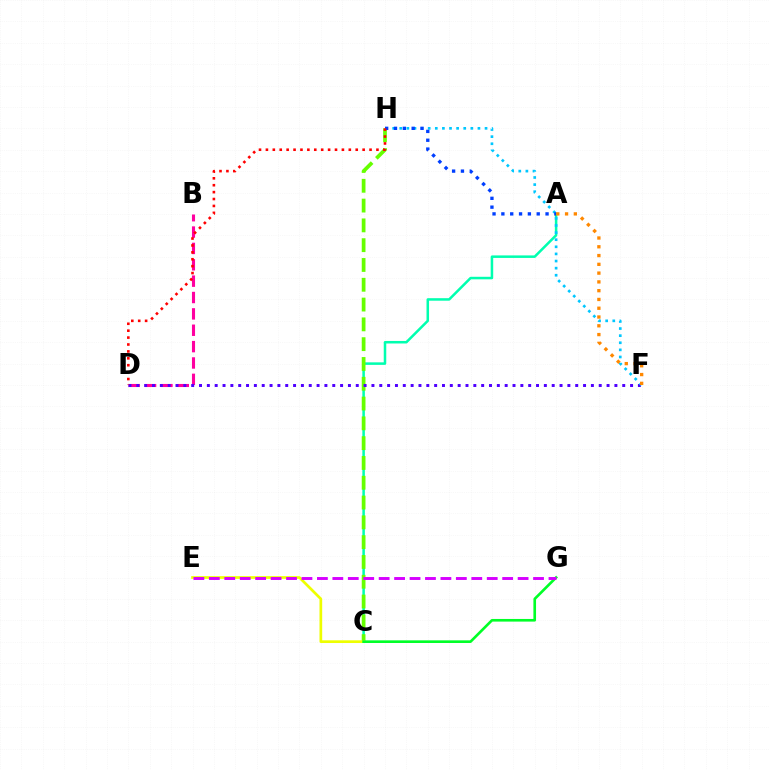{('A', 'C'): [{'color': '#00ffaf', 'line_style': 'solid', 'thickness': 1.82}], ('B', 'D'): [{'color': '#ff00a0', 'line_style': 'dashed', 'thickness': 2.22}], ('C', 'H'): [{'color': '#66ff00', 'line_style': 'dashed', 'thickness': 2.69}], ('C', 'E'): [{'color': '#eeff00', 'line_style': 'solid', 'thickness': 1.95}], ('D', 'F'): [{'color': '#4f00ff', 'line_style': 'dotted', 'thickness': 2.13}], ('F', 'H'): [{'color': '#00c7ff', 'line_style': 'dotted', 'thickness': 1.93}], ('C', 'G'): [{'color': '#00ff27', 'line_style': 'solid', 'thickness': 1.9}], ('E', 'G'): [{'color': '#d600ff', 'line_style': 'dashed', 'thickness': 2.1}], ('A', 'H'): [{'color': '#003fff', 'line_style': 'dotted', 'thickness': 2.4}], ('A', 'F'): [{'color': '#ff8800', 'line_style': 'dotted', 'thickness': 2.39}], ('D', 'H'): [{'color': '#ff0000', 'line_style': 'dotted', 'thickness': 1.88}]}